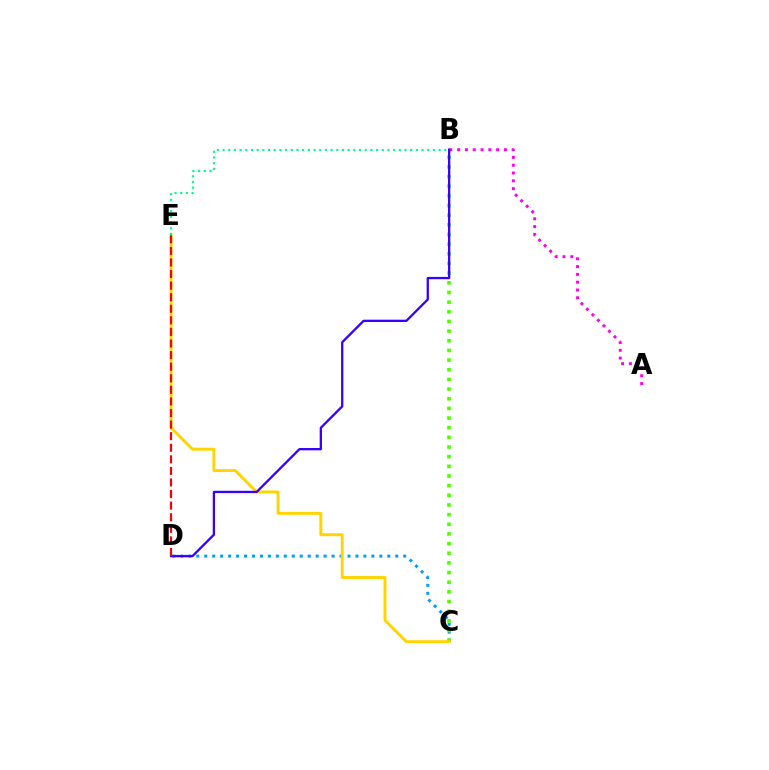{('C', 'D'): [{'color': '#009eff', 'line_style': 'dotted', 'thickness': 2.16}], ('A', 'B'): [{'color': '#ff00ed', 'line_style': 'dotted', 'thickness': 2.12}], ('B', 'C'): [{'color': '#4fff00', 'line_style': 'dotted', 'thickness': 2.62}], ('C', 'E'): [{'color': '#ffd500', 'line_style': 'solid', 'thickness': 2.1}], ('B', 'E'): [{'color': '#00ff86', 'line_style': 'dotted', 'thickness': 1.54}], ('B', 'D'): [{'color': '#3700ff', 'line_style': 'solid', 'thickness': 1.66}], ('D', 'E'): [{'color': '#ff0000', 'line_style': 'dashed', 'thickness': 1.57}]}